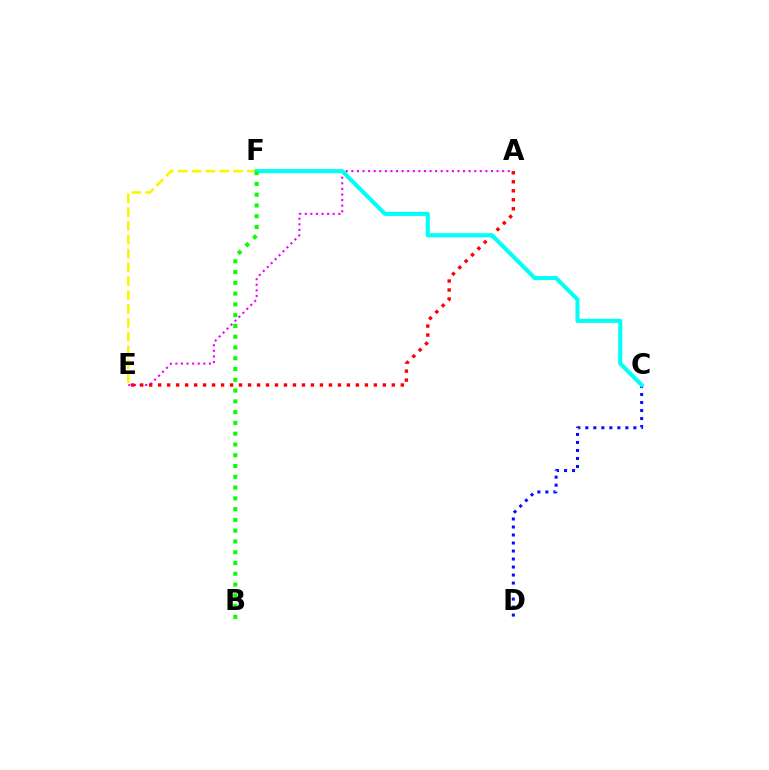{('A', 'E'): [{'color': '#ee00ff', 'line_style': 'dotted', 'thickness': 1.52}, {'color': '#ff0000', 'line_style': 'dotted', 'thickness': 2.44}], ('E', 'F'): [{'color': '#fcf500', 'line_style': 'dashed', 'thickness': 1.88}], ('C', 'D'): [{'color': '#0010ff', 'line_style': 'dotted', 'thickness': 2.18}], ('C', 'F'): [{'color': '#00fff6', 'line_style': 'solid', 'thickness': 2.94}], ('B', 'F'): [{'color': '#08ff00', 'line_style': 'dotted', 'thickness': 2.93}]}